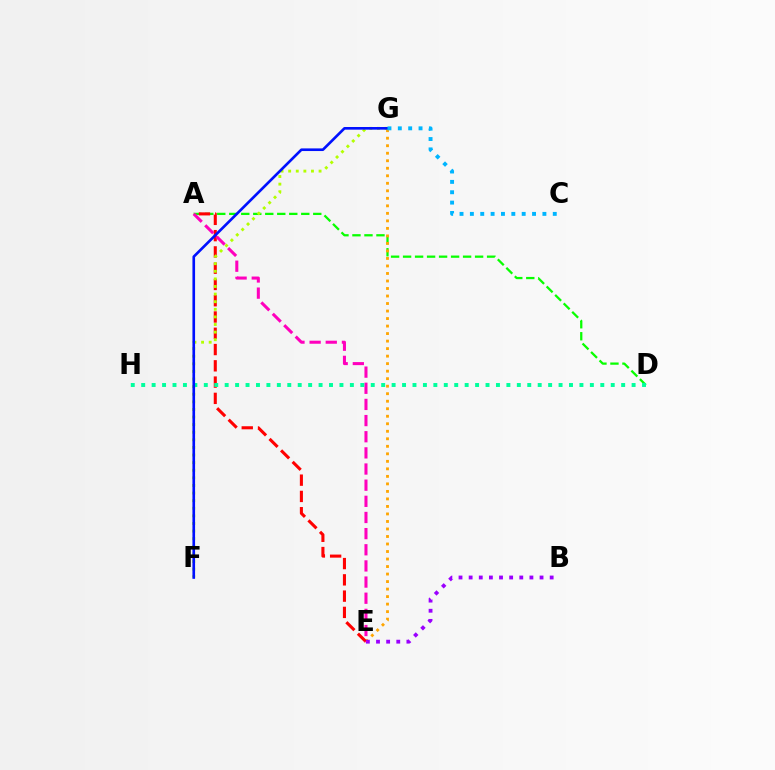{('A', 'D'): [{'color': '#08ff00', 'line_style': 'dashed', 'thickness': 1.63}], ('E', 'G'): [{'color': '#ffa500', 'line_style': 'dotted', 'thickness': 2.04}], ('A', 'E'): [{'color': '#ff0000', 'line_style': 'dashed', 'thickness': 2.21}, {'color': '#ff00bd', 'line_style': 'dashed', 'thickness': 2.19}], ('F', 'G'): [{'color': '#b3ff00', 'line_style': 'dotted', 'thickness': 2.07}, {'color': '#0010ff', 'line_style': 'solid', 'thickness': 1.9}], ('B', 'E'): [{'color': '#9b00ff', 'line_style': 'dotted', 'thickness': 2.75}], ('D', 'H'): [{'color': '#00ff9d', 'line_style': 'dotted', 'thickness': 2.83}], ('C', 'G'): [{'color': '#00b5ff', 'line_style': 'dotted', 'thickness': 2.81}]}